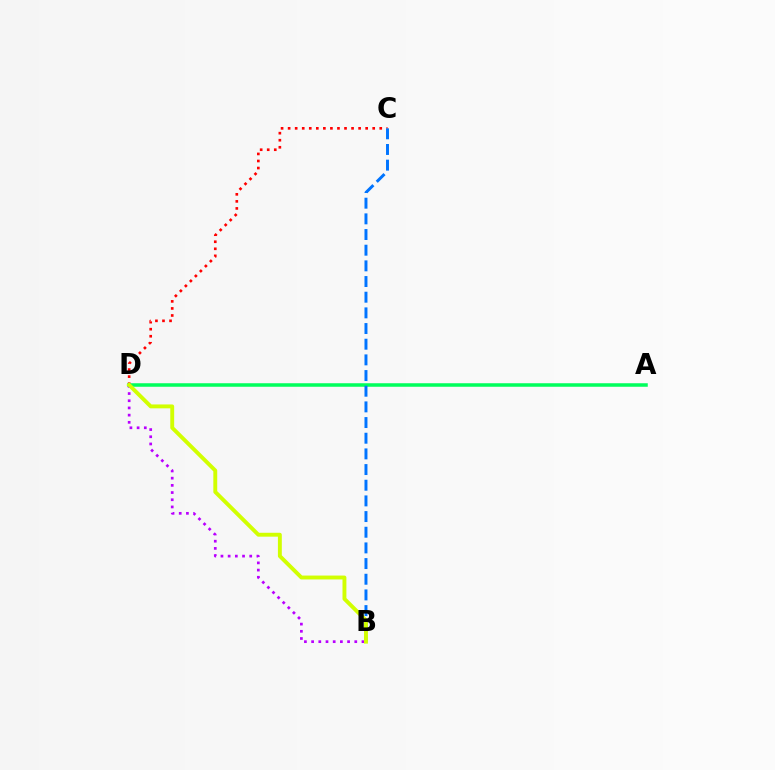{('C', 'D'): [{'color': '#ff0000', 'line_style': 'dotted', 'thickness': 1.92}], ('A', 'D'): [{'color': '#00ff5c', 'line_style': 'solid', 'thickness': 2.53}], ('B', 'D'): [{'color': '#b900ff', 'line_style': 'dotted', 'thickness': 1.95}, {'color': '#d1ff00', 'line_style': 'solid', 'thickness': 2.8}], ('B', 'C'): [{'color': '#0074ff', 'line_style': 'dashed', 'thickness': 2.13}]}